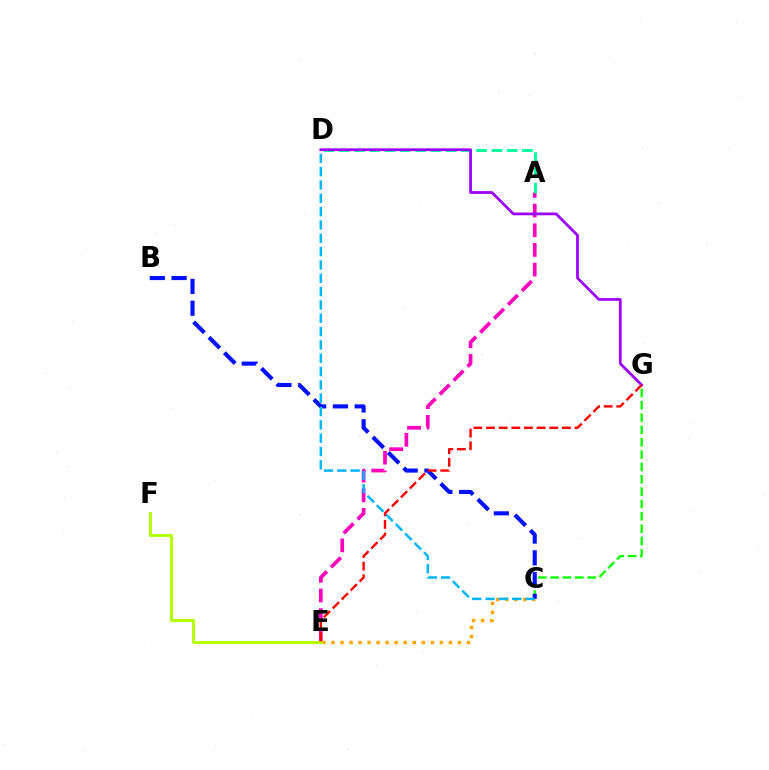{('C', 'G'): [{'color': '#08ff00', 'line_style': 'dashed', 'thickness': 1.68}], ('A', 'E'): [{'color': '#ff00bd', 'line_style': 'dashed', 'thickness': 2.67}], ('C', 'E'): [{'color': '#ffa500', 'line_style': 'dotted', 'thickness': 2.45}], ('A', 'D'): [{'color': '#00ff9d', 'line_style': 'dashed', 'thickness': 2.07}], ('E', 'F'): [{'color': '#b3ff00', 'line_style': 'solid', 'thickness': 2.1}], ('D', 'G'): [{'color': '#9b00ff', 'line_style': 'solid', 'thickness': 1.99}], ('B', 'C'): [{'color': '#0010ff', 'line_style': 'dashed', 'thickness': 2.96}], ('C', 'D'): [{'color': '#00b5ff', 'line_style': 'dashed', 'thickness': 1.81}], ('E', 'G'): [{'color': '#ff0000', 'line_style': 'dashed', 'thickness': 1.72}]}